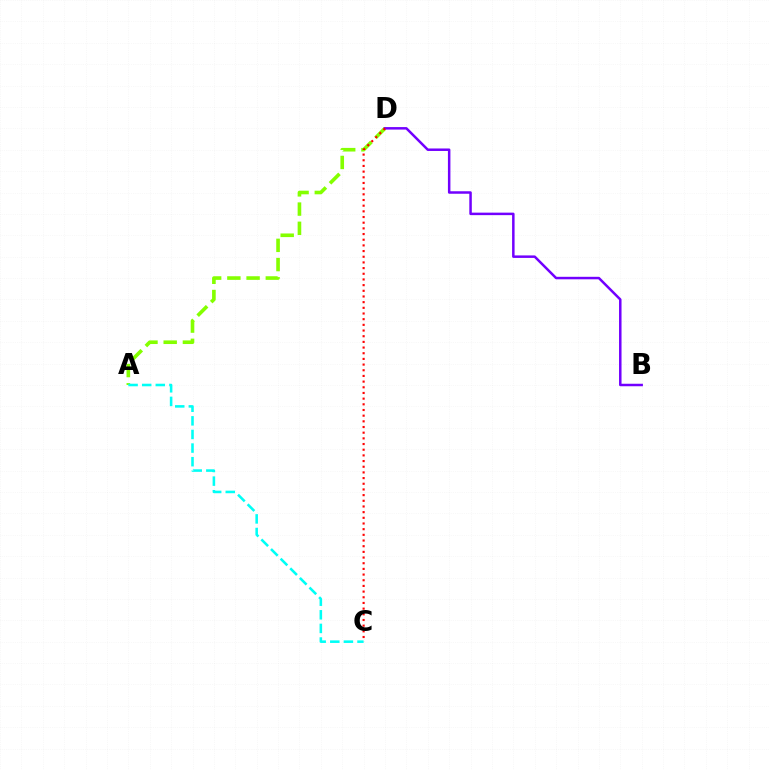{('A', 'D'): [{'color': '#84ff00', 'line_style': 'dashed', 'thickness': 2.61}], ('B', 'D'): [{'color': '#7200ff', 'line_style': 'solid', 'thickness': 1.8}], ('C', 'D'): [{'color': '#ff0000', 'line_style': 'dotted', 'thickness': 1.54}], ('A', 'C'): [{'color': '#00fff6', 'line_style': 'dashed', 'thickness': 1.85}]}